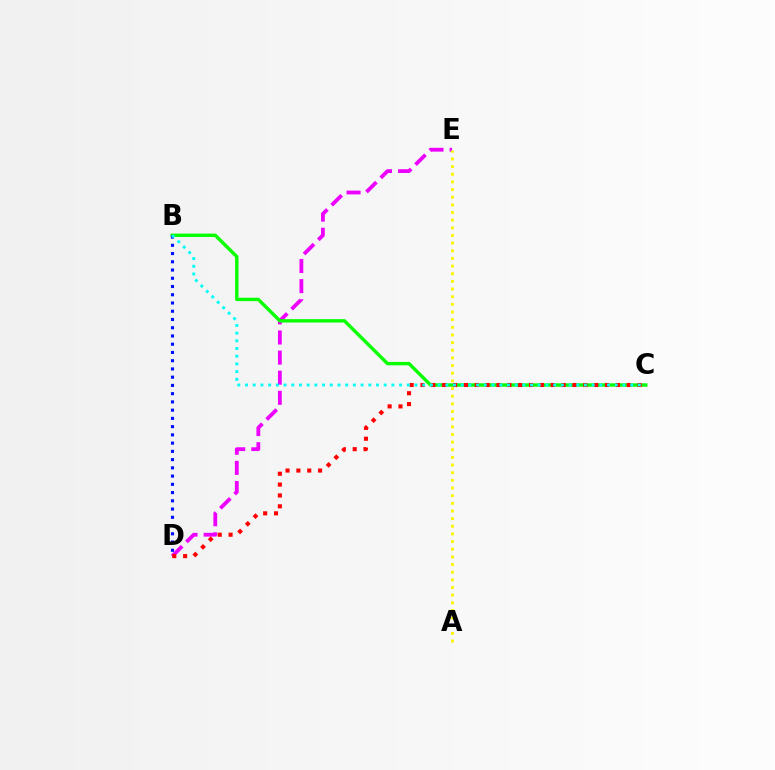{('D', 'E'): [{'color': '#ee00ff', 'line_style': 'dashed', 'thickness': 2.73}], ('B', 'C'): [{'color': '#08ff00', 'line_style': 'solid', 'thickness': 2.44}, {'color': '#00fff6', 'line_style': 'dotted', 'thickness': 2.09}], ('B', 'D'): [{'color': '#0010ff', 'line_style': 'dotted', 'thickness': 2.24}], ('C', 'D'): [{'color': '#ff0000', 'line_style': 'dotted', 'thickness': 2.95}], ('A', 'E'): [{'color': '#fcf500', 'line_style': 'dotted', 'thickness': 2.08}]}